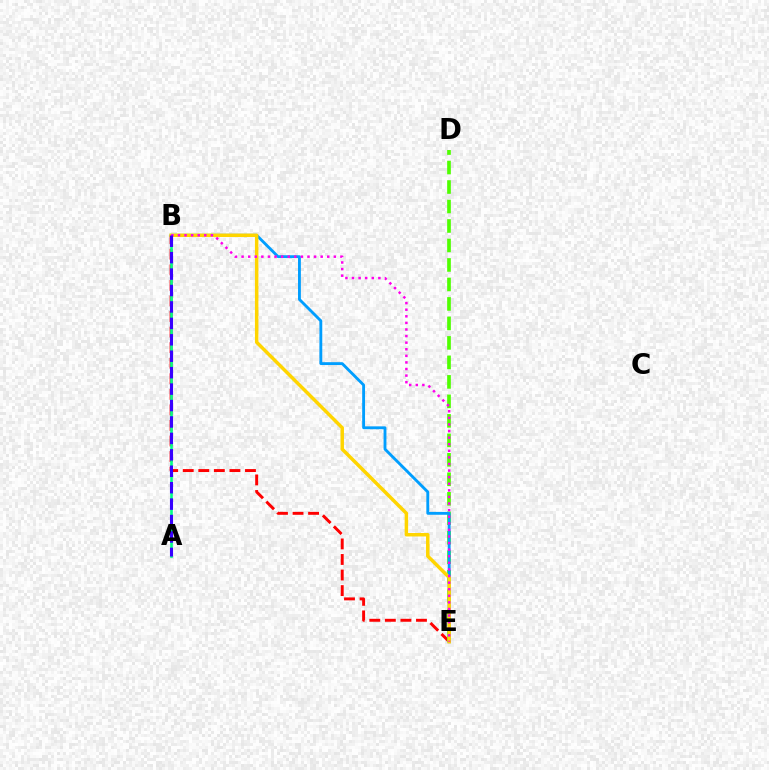{('B', 'E'): [{'color': '#ff0000', 'line_style': 'dashed', 'thickness': 2.11}, {'color': '#009eff', 'line_style': 'solid', 'thickness': 2.06}, {'color': '#ffd500', 'line_style': 'solid', 'thickness': 2.5}, {'color': '#ff00ed', 'line_style': 'dotted', 'thickness': 1.79}], ('A', 'B'): [{'color': '#00ff86', 'line_style': 'solid', 'thickness': 1.9}, {'color': '#3700ff', 'line_style': 'dashed', 'thickness': 2.23}], ('D', 'E'): [{'color': '#4fff00', 'line_style': 'dashed', 'thickness': 2.65}]}